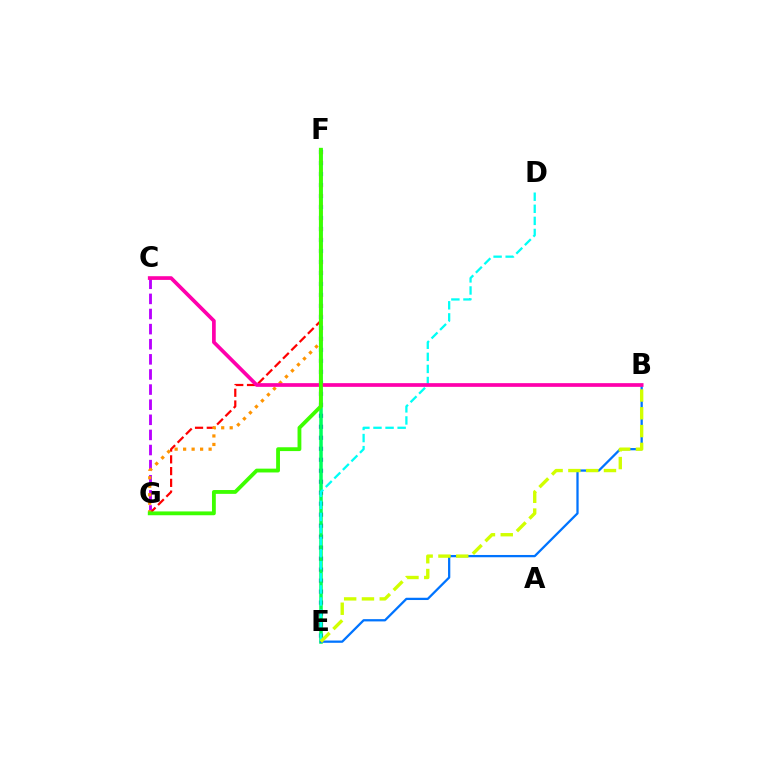{('E', 'F'): [{'color': '#2500ff', 'line_style': 'dotted', 'thickness': 2.99}, {'color': '#00ff5c', 'line_style': 'solid', 'thickness': 2.55}], ('C', 'G'): [{'color': '#b900ff', 'line_style': 'dashed', 'thickness': 2.05}], ('F', 'G'): [{'color': '#ff0000', 'line_style': 'dashed', 'thickness': 1.6}, {'color': '#ff9400', 'line_style': 'dotted', 'thickness': 2.31}, {'color': '#3dff00', 'line_style': 'solid', 'thickness': 2.75}], ('D', 'E'): [{'color': '#00fff6', 'line_style': 'dashed', 'thickness': 1.64}], ('B', 'E'): [{'color': '#0074ff', 'line_style': 'solid', 'thickness': 1.63}, {'color': '#d1ff00', 'line_style': 'dashed', 'thickness': 2.42}], ('B', 'C'): [{'color': '#ff00ac', 'line_style': 'solid', 'thickness': 2.66}]}